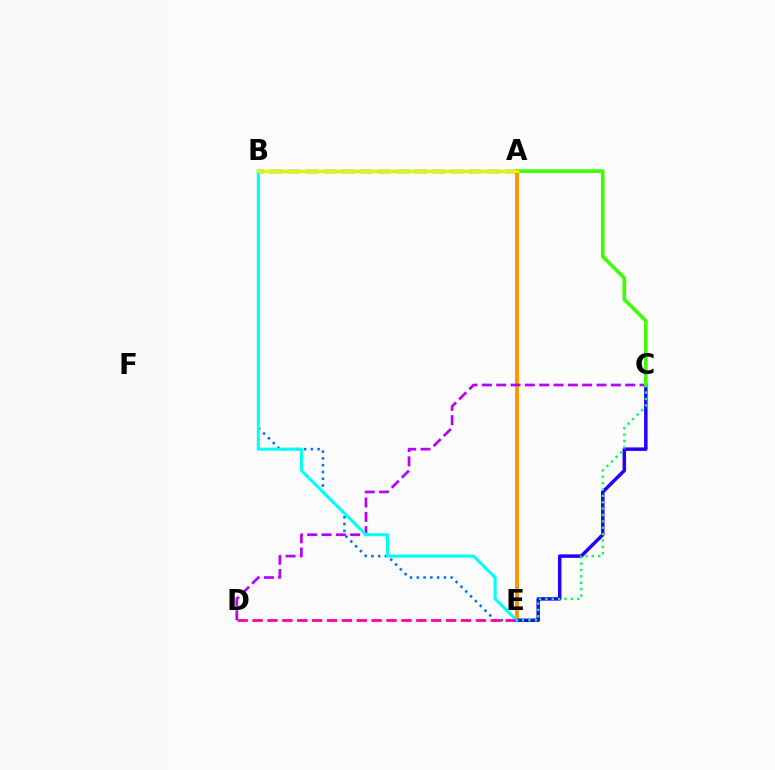{('B', 'E'): [{'color': '#0074ff', 'line_style': 'dotted', 'thickness': 1.84}, {'color': '#00fff6', 'line_style': 'solid', 'thickness': 2.2}], ('A', 'E'): [{'color': '#ff9400', 'line_style': 'solid', 'thickness': 2.84}], ('C', 'D'): [{'color': '#b900ff', 'line_style': 'dashed', 'thickness': 1.95}], ('A', 'B'): [{'color': '#ff0000', 'line_style': 'dashed', 'thickness': 2.46}, {'color': '#d1ff00', 'line_style': 'solid', 'thickness': 2.42}], ('C', 'E'): [{'color': '#2500ff', 'line_style': 'solid', 'thickness': 2.51}, {'color': '#00ff5c', 'line_style': 'dotted', 'thickness': 1.73}], ('A', 'C'): [{'color': '#3dff00', 'line_style': 'solid', 'thickness': 2.62}], ('D', 'E'): [{'color': '#ff00ac', 'line_style': 'dashed', 'thickness': 2.02}]}